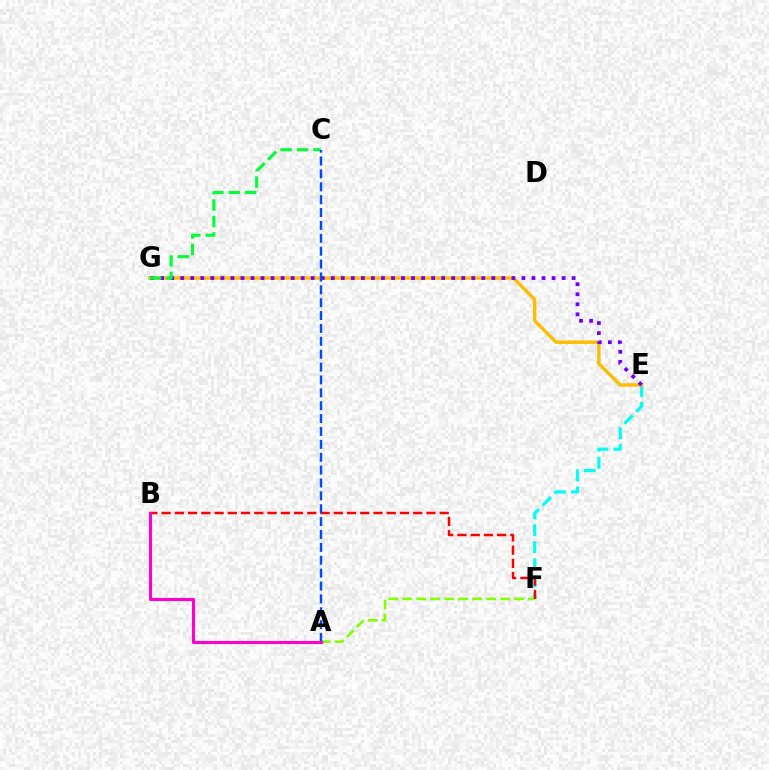{('E', 'F'): [{'color': '#00fff6', 'line_style': 'dashed', 'thickness': 2.31}], ('E', 'G'): [{'color': '#ffbd00', 'line_style': 'solid', 'thickness': 2.46}, {'color': '#7200ff', 'line_style': 'dotted', 'thickness': 2.73}], ('A', 'F'): [{'color': '#84ff00', 'line_style': 'dashed', 'thickness': 1.9}], ('C', 'G'): [{'color': '#00ff39', 'line_style': 'dashed', 'thickness': 2.23}], ('B', 'F'): [{'color': '#ff0000', 'line_style': 'dashed', 'thickness': 1.8}], ('A', 'C'): [{'color': '#004bff', 'line_style': 'dashed', 'thickness': 1.75}], ('A', 'B'): [{'color': '#ff00cf', 'line_style': 'solid', 'thickness': 2.21}]}